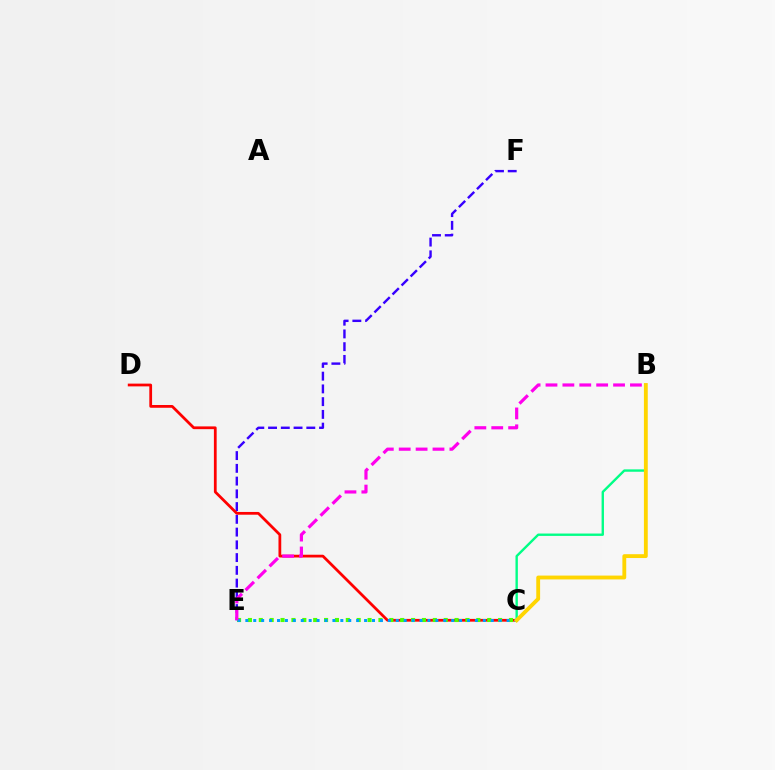{('E', 'F'): [{'color': '#3700ff', 'line_style': 'dashed', 'thickness': 1.73}], ('C', 'D'): [{'color': '#ff0000', 'line_style': 'solid', 'thickness': 1.99}], ('C', 'E'): [{'color': '#4fff00', 'line_style': 'dotted', 'thickness': 2.96}, {'color': '#009eff', 'line_style': 'dotted', 'thickness': 2.15}], ('B', 'C'): [{'color': '#00ff86', 'line_style': 'solid', 'thickness': 1.71}, {'color': '#ffd500', 'line_style': 'solid', 'thickness': 2.77}], ('B', 'E'): [{'color': '#ff00ed', 'line_style': 'dashed', 'thickness': 2.29}]}